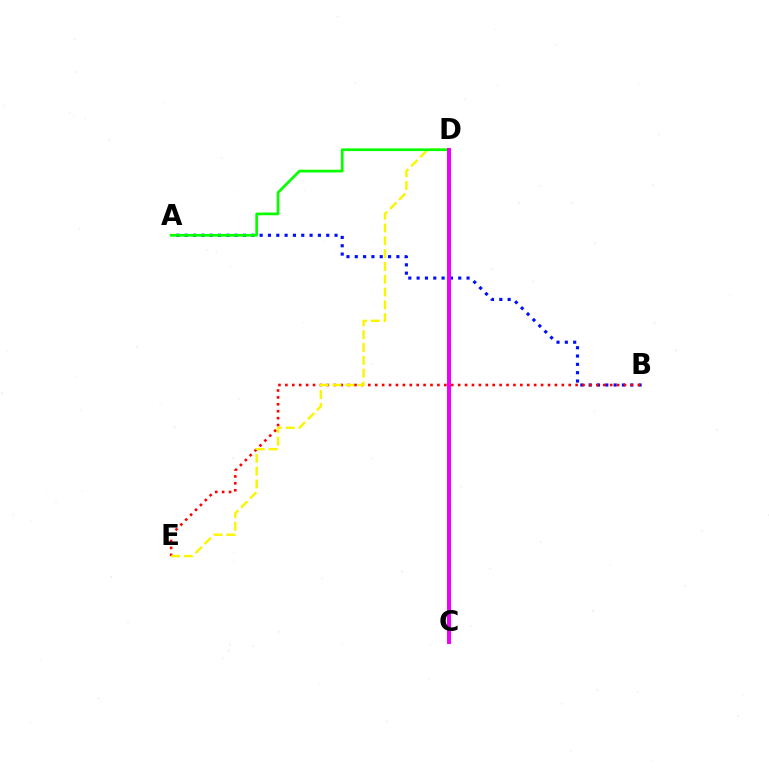{('C', 'D'): [{'color': '#00fff6', 'line_style': 'dashed', 'thickness': 1.97}, {'color': '#ee00ff', 'line_style': 'solid', 'thickness': 2.85}], ('A', 'B'): [{'color': '#0010ff', 'line_style': 'dotted', 'thickness': 2.26}], ('B', 'E'): [{'color': '#ff0000', 'line_style': 'dotted', 'thickness': 1.88}], ('D', 'E'): [{'color': '#fcf500', 'line_style': 'dashed', 'thickness': 1.74}], ('A', 'D'): [{'color': '#08ff00', 'line_style': 'solid', 'thickness': 1.95}]}